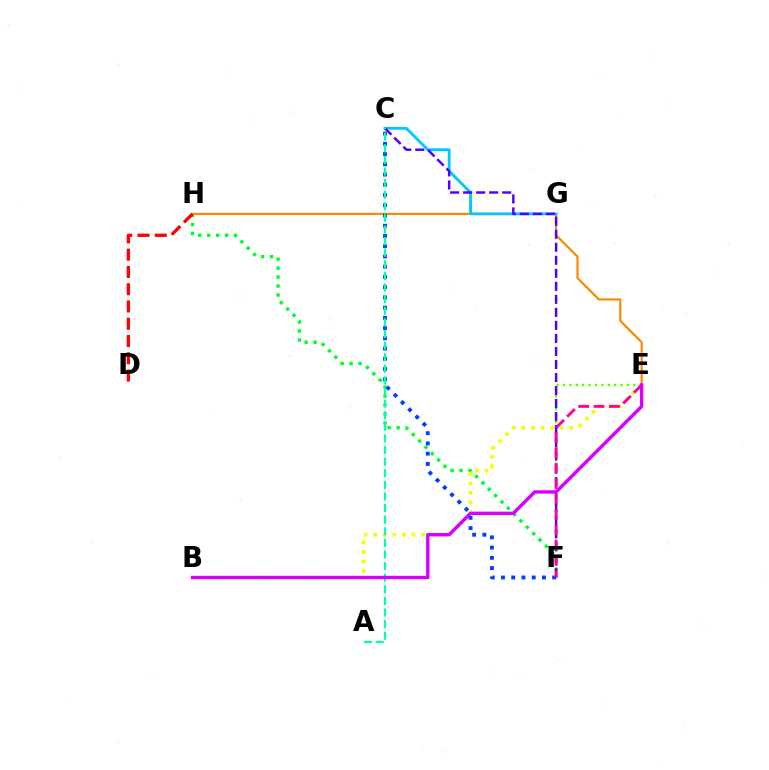{('F', 'H'): [{'color': '#00ff27', 'line_style': 'dotted', 'thickness': 2.44}], ('E', 'H'): [{'color': '#ff8800', 'line_style': 'solid', 'thickness': 1.58}], ('E', 'F'): [{'color': '#66ff00', 'line_style': 'dotted', 'thickness': 1.74}, {'color': '#ff00a0', 'line_style': 'dashed', 'thickness': 2.09}], ('C', 'G'): [{'color': '#00c7ff', 'line_style': 'solid', 'thickness': 2.02}], ('C', 'F'): [{'color': '#4f00ff', 'line_style': 'dashed', 'thickness': 1.77}, {'color': '#003fff', 'line_style': 'dotted', 'thickness': 2.78}], ('B', 'E'): [{'color': '#eeff00', 'line_style': 'dotted', 'thickness': 2.6}, {'color': '#d600ff', 'line_style': 'solid', 'thickness': 2.43}], ('D', 'H'): [{'color': '#ff0000', 'line_style': 'dashed', 'thickness': 2.35}], ('A', 'C'): [{'color': '#00ffaf', 'line_style': 'dashed', 'thickness': 1.58}]}